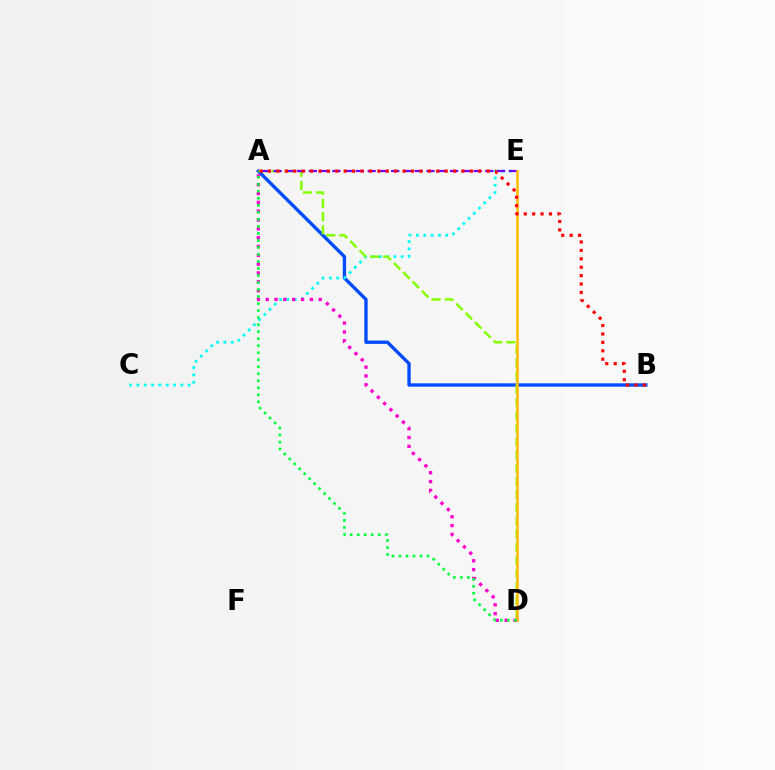{('A', 'B'): [{'color': '#004bff', 'line_style': 'solid', 'thickness': 2.41}, {'color': '#ff0000', 'line_style': 'dotted', 'thickness': 2.28}], ('C', 'E'): [{'color': '#00fff6', 'line_style': 'dotted', 'thickness': 1.99}], ('A', 'D'): [{'color': '#84ff00', 'line_style': 'dashed', 'thickness': 1.79}, {'color': '#ff00cf', 'line_style': 'dotted', 'thickness': 2.4}, {'color': '#00ff39', 'line_style': 'dotted', 'thickness': 1.91}], ('A', 'E'): [{'color': '#7200ff', 'line_style': 'dashed', 'thickness': 1.6}], ('D', 'E'): [{'color': '#ffbd00', 'line_style': 'solid', 'thickness': 1.87}]}